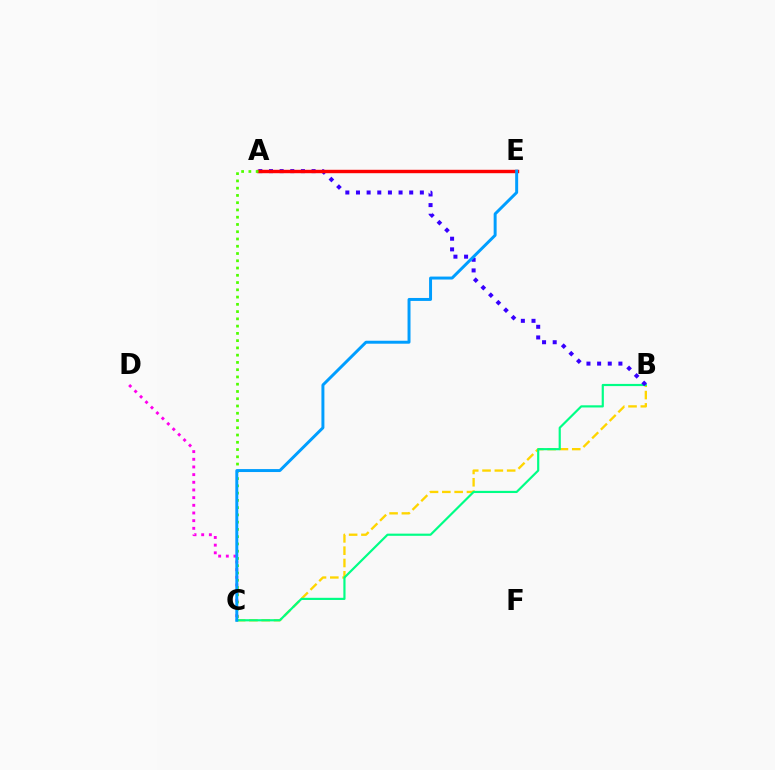{('B', 'C'): [{'color': '#ffd500', 'line_style': 'dashed', 'thickness': 1.67}, {'color': '#00ff86', 'line_style': 'solid', 'thickness': 1.57}], ('A', 'B'): [{'color': '#3700ff', 'line_style': 'dotted', 'thickness': 2.89}], ('A', 'E'): [{'color': '#ff0000', 'line_style': 'solid', 'thickness': 2.46}], ('A', 'C'): [{'color': '#4fff00', 'line_style': 'dotted', 'thickness': 1.97}], ('C', 'D'): [{'color': '#ff00ed', 'line_style': 'dotted', 'thickness': 2.08}], ('C', 'E'): [{'color': '#009eff', 'line_style': 'solid', 'thickness': 2.13}]}